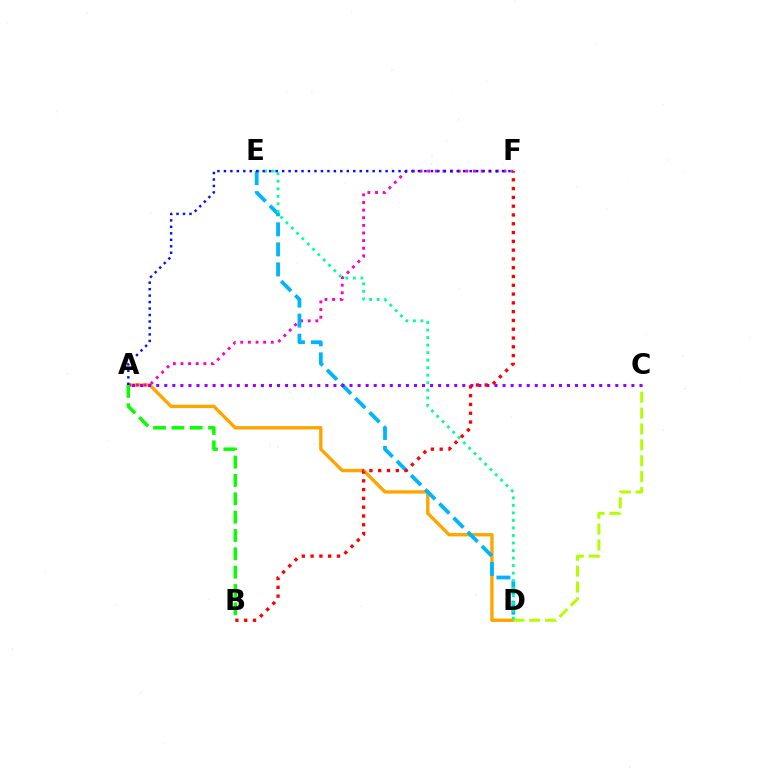{('A', 'D'): [{'color': '#ffa500', 'line_style': 'solid', 'thickness': 2.42}], ('A', 'F'): [{'color': '#ff00bd', 'line_style': 'dotted', 'thickness': 2.07}, {'color': '#0010ff', 'line_style': 'dotted', 'thickness': 1.76}], ('C', 'D'): [{'color': '#b3ff00', 'line_style': 'dashed', 'thickness': 2.16}], ('D', 'E'): [{'color': '#00b5ff', 'line_style': 'dashed', 'thickness': 2.72}, {'color': '#00ff9d', 'line_style': 'dotted', 'thickness': 2.05}], ('A', 'C'): [{'color': '#9b00ff', 'line_style': 'dotted', 'thickness': 2.19}], ('A', 'B'): [{'color': '#08ff00', 'line_style': 'dashed', 'thickness': 2.49}], ('B', 'F'): [{'color': '#ff0000', 'line_style': 'dotted', 'thickness': 2.39}]}